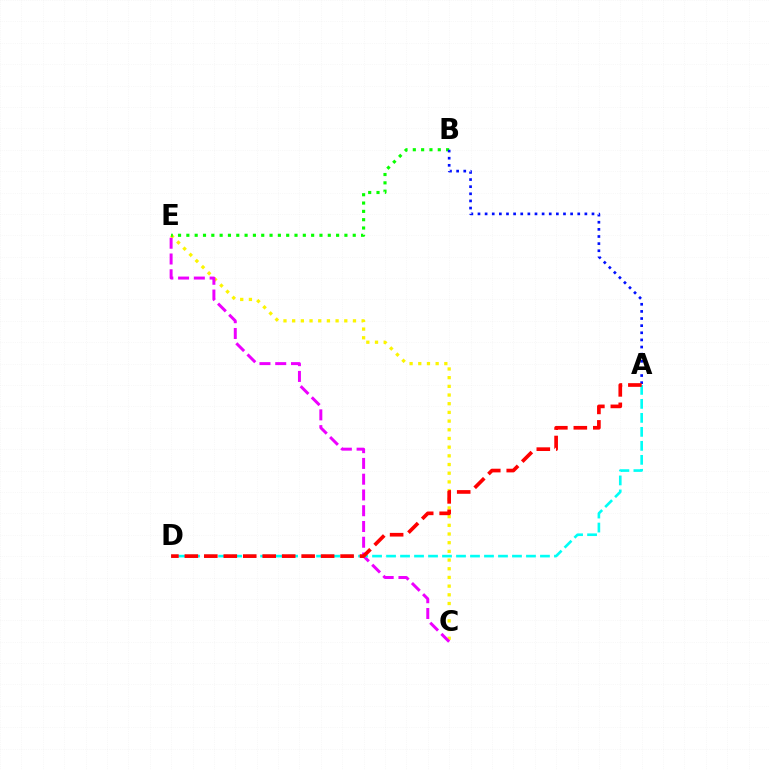{('C', 'E'): [{'color': '#fcf500', 'line_style': 'dotted', 'thickness': 2.36}, {'color': '#ee00ff', 'line_style': 'dashed', 'thickness': 2.14}], ('B', 'E'): [{'color': '#08ff00', 'line_style': 'dotted', 'thickness': 2.26}], ('A', 'D'): [{'color': '#00fff6', 'line_style': 'dashed', 'thickness': 1.9}, {'color': '#ff0000', 'line_style': 'dashed', 'thickness': 2.64}], ('A', 'B'): [{'color': '#0010ff', 'line_style': 'dotted', 'thickness': 1.94}]}